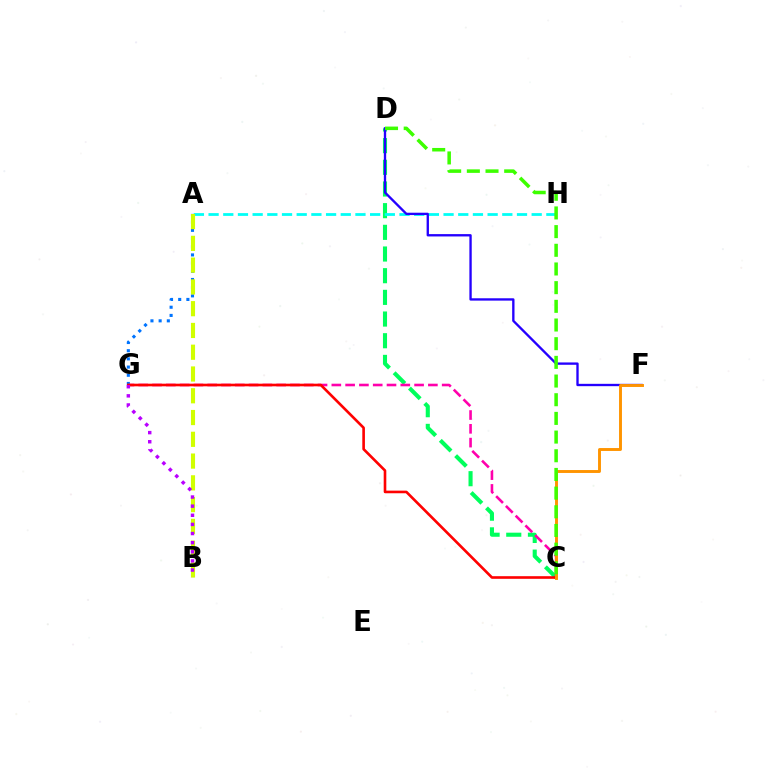{('A', 'G'): [{'color': '#0074ff', 'line_style': 'dotted', 'thickness': 2.23}], ('C', 'D'): [{'color': '#00ff5c', 'line_style': 'dashed', 'thickness': 2.94}, {'color': '#3dff00', 'line_style': 'dashed', 'thickness': 2.54}], ('C', 'G'): [{'color': '#ff00ac', 'line_style': 'dashed', 'thickness': 1.87}, {'color': '#ff0000', 'line_style': 'solid', 'thickness': 1.89}], ('A', 'H'): [{'color': '#00fff6', 'line_style': 'dashed', 'thickness': 2.0}], ('A', 'B'): [{'color': '#d1ff00', 'line_style': 'dashed', 'thickness': 2.96}], ('D', 'F'): [{'color': '#2500ff', 'line_style': 'solid', 'thickness': 1.69}], ('C', 'F'): [{'color': '#ff9400', 'line_style': 'solid', 'thickness': 2.1}], ('B', 'G'): [{'color': '#b900ff', 'line_style': 'dotted', 'thickness': 2.48}]}